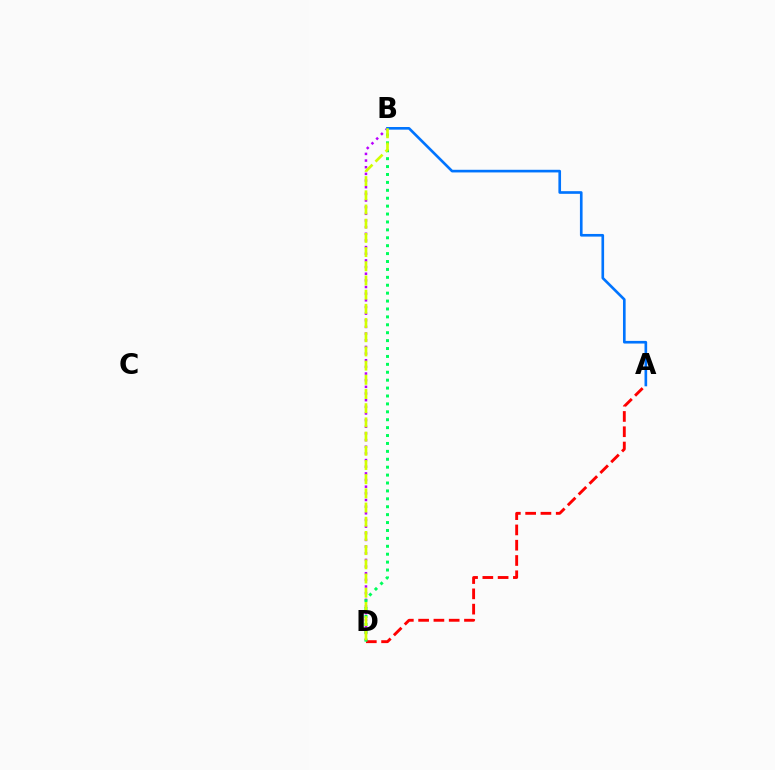{('B', 'D'): [{'color': '#b900ff', 'line_style': 'dotted', 'thickness': 1.81}, {'color': '#00ff5c', 'line_style': 'dotted', 'thickness': 2.15}, {'color': '#d1ff00', 'line_style': 'dashed', 'thickness': 1.93}], ('A', 'D'): [{'color': '#ff0000', 'line_style': 'dashed', 'thickness': 2.08}], ('A', 'B'): [{'color': '#0074ff', 'line_style': 'solid', 'thickness': 1.91}]}